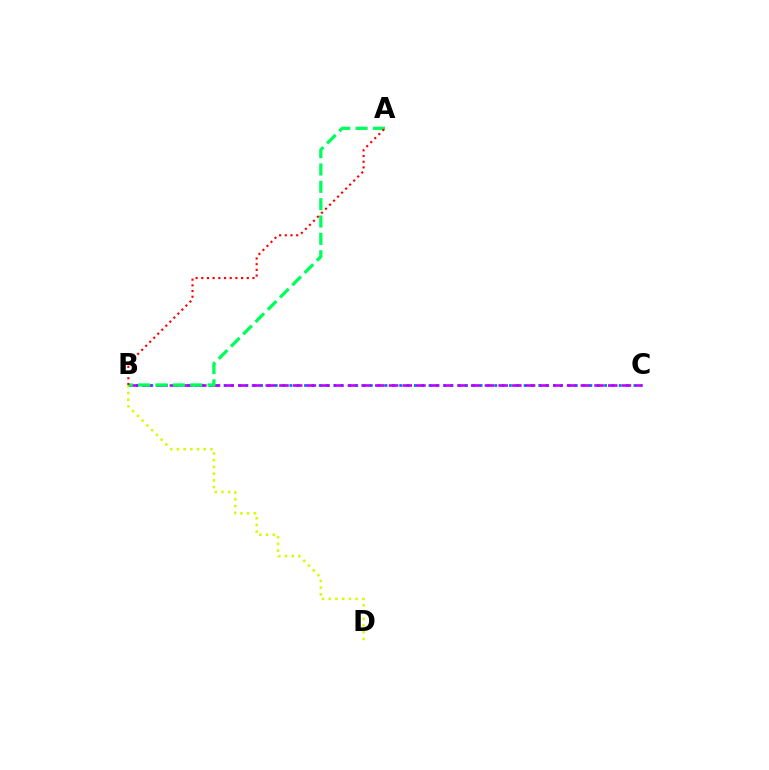{('B', 'C'): [{'color': '#0074ff', 'line_style': 'dotted', 'thickness': 1.99}, {'color': '#b900ff', 'line_style': 'dashed', 'thickness': 1.86}], ('B', 'D'): [{'color': '#d1ff00', 'line_style': 'dotted', 'thickness': 1.83}], ('A', 'B'): [{'color': '#00ff5c', 'line_style': 'dashed', 'thickness': 2.36}, {'color': '#ff0000', 'line_style': 'dotted', 'thickness': 1.55}]}